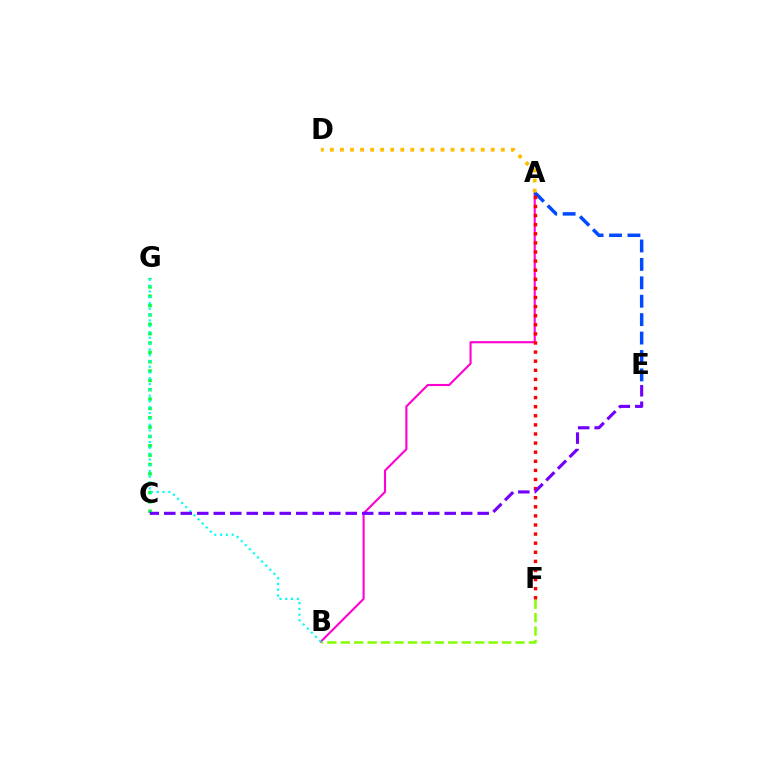{('A', 'B'): [{'color': '#ff00cf', 'line_style': 'solid', 'thickness': 1.52}], ('C', 'G'): [{'color': '#00ff39', 'line_style': 'dotted', 'thickness': 2.54}], ('B', 'G'): [{'color': '#00fff6', 'line_style': 'dotted', 'thickness': 1.57}], ('A', 'E'): [{'color': '#004bff', 'line_style': 'dashed', 'thickness': 2.5}], ('B', 'F'): [{'color': '#84ff00', 'line_style': 'dashed', 'thickness': 1.83}], ('A', 'F'): [{'color': '#ff0000', 'line_style': 'dotted', 'thickness': 2.47}], ('C', 'E'): [{'color': '#7200ff', 'line_style': 'dashed', 'thickness': 2.24}], ('A', 'D'): [{'color': '#ffbd00', 'line_style': 'dotted', 'thickness': 2.73}]}